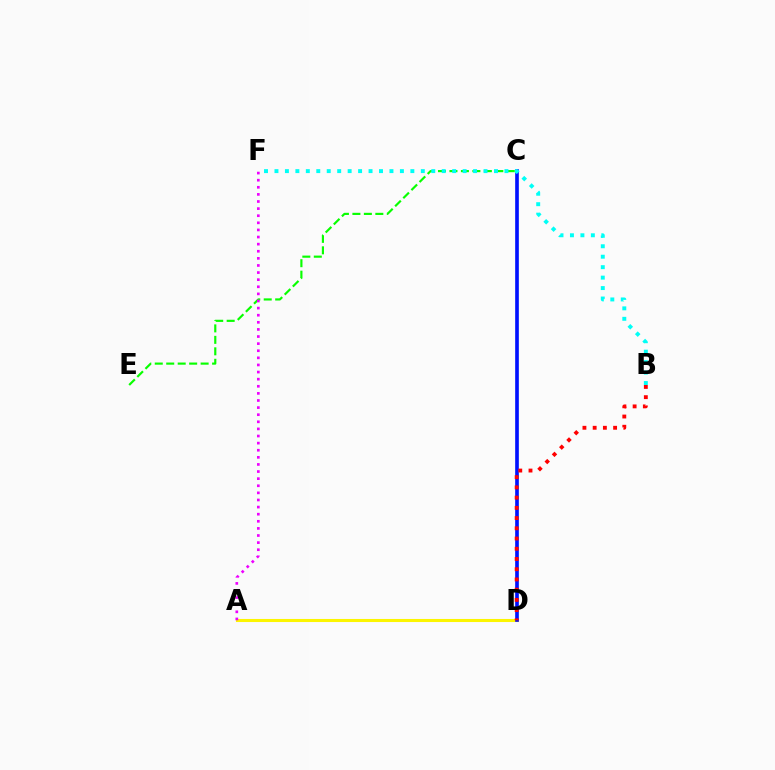{('A', 'D'): [{'color': '#fcf500', 'line_style': 'solid', 'thickness': 2.21}], ('C', 'D'): [{'color': '#0010ff', 'line_style': 'solid', 'thickness': 2.63}], ('C', 'E'): [{'color': '#08ff00', 'line_style': 'dashed', 'thickness': 1.56}], ('A', 'F'): [{'color': '#ee00ff', 'line_style': 'dotted', 'thickness': 1.93}], ('B', 'D'): [{'color': '#ff0000', 'line_style': 'dotted', 'thickness': 2.78}], ('B', 'F'): [{'color': '#00fff6', 'line_style': 'dotted', 'thickness': 2.84}]}